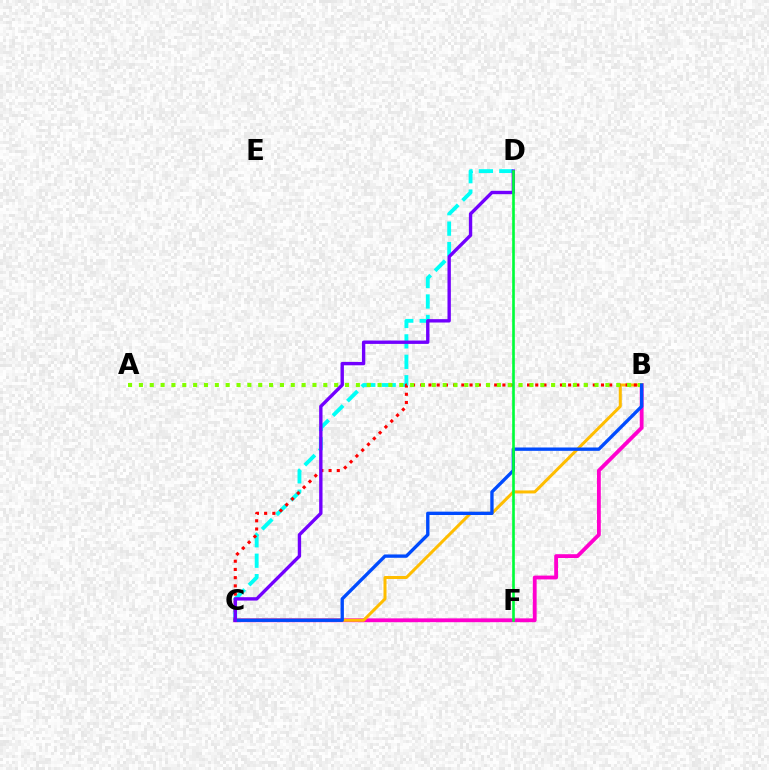{('B', 'C'): [{'color': '#ff00cf', 'line_style': 'solid', 'thickness': 2.75}, {'color': '#ffbd00', 'line_style': 'solid', 'thickness': 2.17}, {'color': '#ff0000', 'line_style': 'dotted', 'thickness': 2.23}, {'color': '#004bff', 'line_style': 'solid', 'thickness': 2.41}], ('C', 'D'): [{'color': '#00fff6', 'line_style': 'dashed', 'thickness': 2.78}, {'color': '#7200ff', 'line_style': 'solid', 'thickness': 2.43}], ('A', 'B'): [{'color': '#84ff00', 'line_style': 'dotted', 'thickness': 2.95}], ('D', 'F'): [{'color': '#00ff39', 'line_style': 'solid', 'thickness': 1.9}]}